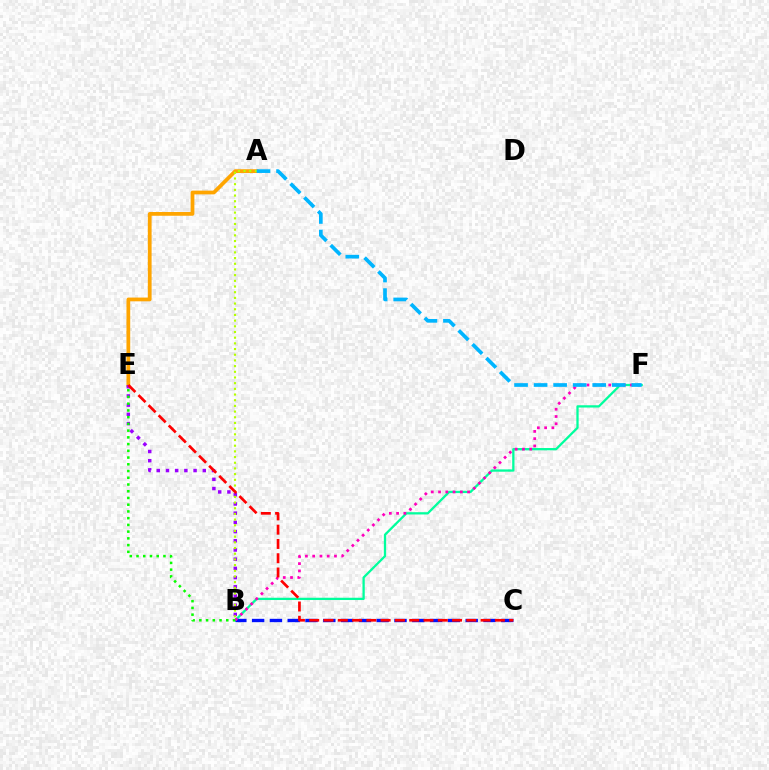{('B', 'F'): [{'color': '#00ff9d', 'line_style': 'solid', 'thickness': 1.64}, {'color': '#ff00bd', 'line_style': 'dotted', 'thickness': 1.97}], ('A', 'E'): [{'color': '#ffa500', 'line_style': 'solid', 'thickness': 2.7}], ('B', 'C'): [{'color': '#0010ff', 'line_style': 'dashed', 'thickness': 2.42}], ('B', 'E'): [{'color': '#9b00ff', 'line_style': 'dotted', 'thickness': 2.5}, {'color': '#08ff00', 'line_style': 'dotted', 'thickness': 1.83}], ('A', 'B'): [{'color': '#b3ff00', 'line_style': 'dotted', 'thickness': 1.54}], ('A', 'F'): [{'color': '#00b5ff', 'line_style': 'dashed', 'thickness': 2.65}], ('C', 'E'): [{'color': '#ff0000', 'line_style': 'dashed', 'thickness': 1.94}]}